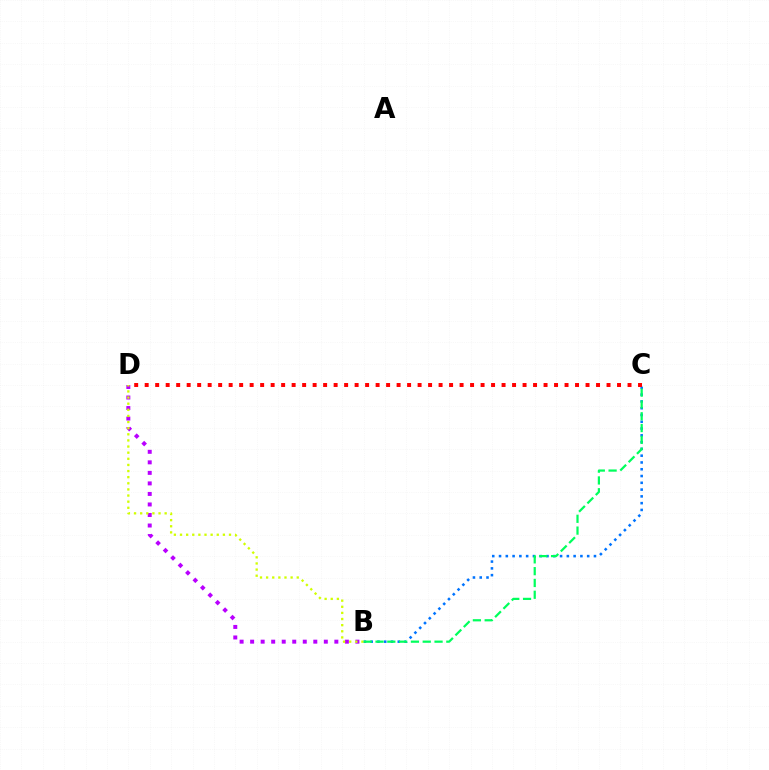{('B', 'D'): [{'color': '#b900ff', 'line_style': 'dotted', 'thickness': 2.86}, {'color': '#d1ff00', 'line_style': 'dotted', 'thickness': 1.66}], ('B', 'C'): [{'color': '#0074ff', 'line_style': 'dotted', 'thickness': 1.84}, {'color': '#00ff5c', 'line_style': 'dashed', 'thickness': 1.6}], ('C', 'D'): [{'color': '#ff0000', 'line_style': 'dotted', 'thickness': 2.85}]}